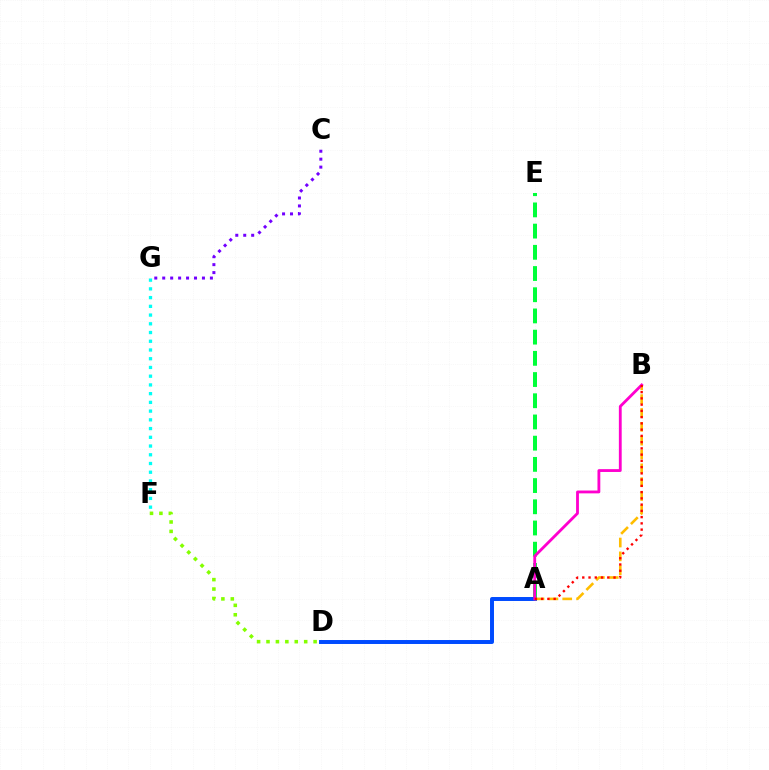{('A', 'E'): [{'color': '#00ff39', 'line_style': 'dashed', 'thickness': 2.88}], ('D', 'F'): [{'color': '#84ff00', 'line_style': 'dotted', 'thickness': 2.56}], ('A', 'D'): [{'color': '#004bff', 'line_style': 'solid', 'thickness': 2.85}], ('A', 'B'): [{'color': '#ffbd00', 'line_style': 'dashed', 'thickness': 1.88}, {'color': '#ff00cf', 'line_style': 'solid', 'thickness': 2.04}, {'color': '#ff0000', 'line_style': 'dotted', 'thickness': 1.7}], ('C', 'G'): [{'color': '#7200ff', 'line_style': 'dotted', 'thickness': 2.16}], ('F', 'G'): [{'color': '#00fff6', 'line_style': 'dotted', 'thickness': 2.37}]}